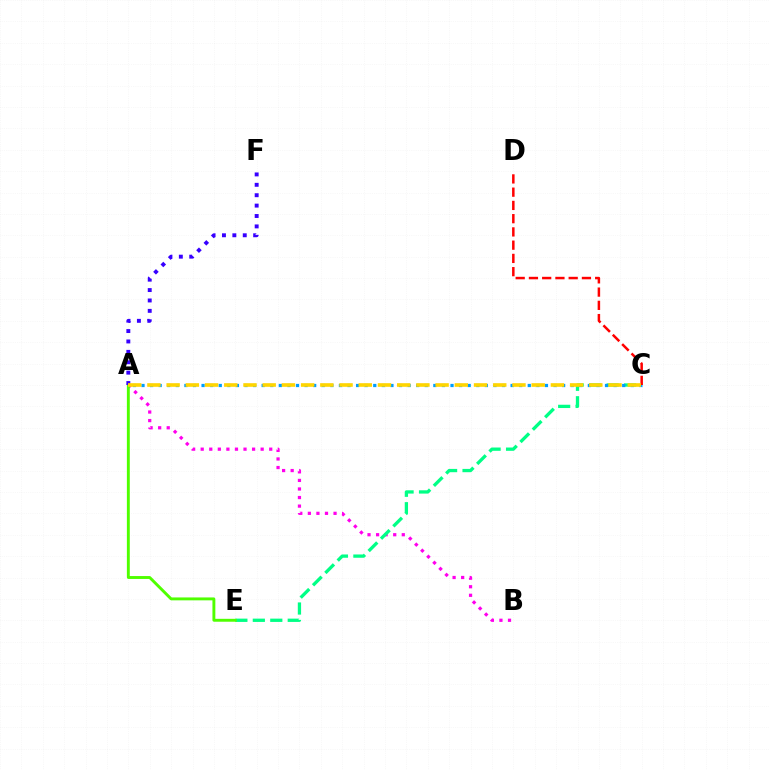{('A', 'B'): [{'color': '#ff00ed', 'line_style': 'dotted', 'thickness': 2.33}], ('C', 'E'): [{'color': '#00ff86', 'line_style': 'dashed', 'thickness': 2.37}], ('A', 'E'): [{'color': '#4fff00', 'line_style': 'solid', 'thickness': 2.09}], ('A', 'F'): [{'color': '#3700ff', 'line_style': 'dotted', 'thickness': 2.82}], ('A', 'C'): [{'color': '#009eff', 'line_style': 'dotted', 'thickness': 2.33}, {'color': '#ffd500', 'line_style': 'dashed', 'thickness': 2.61}], ('C', 'D'): [{'color': '#ff0000', 'line_style': 'dashed', 'thickness': 1.8}]}